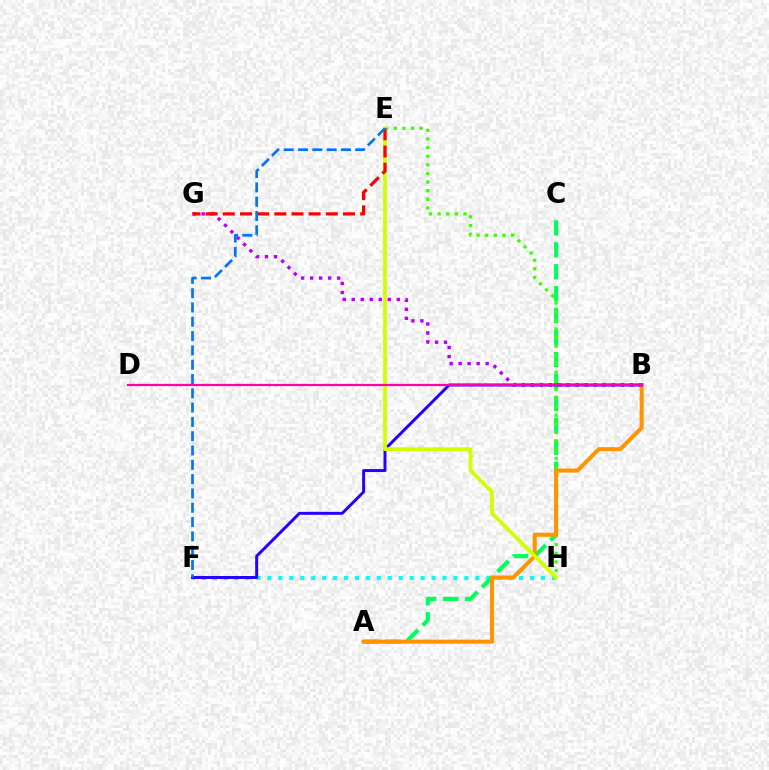{('F', 'H'): [{'color': '#00fff6', 'line_style': 'dotted', 'thickness': 2.97}], ('B', 'G'): [{'color': '#b900ff', 'line_style': 'dotted', 'thickness': 2.45}], ('A', 'C'): [{'color': '#00ff5c', 'line_style': 'dashed', 'thickness': 2.98}], ('E', 'H'): [{'color': '#3dff00', 'line_style': 'dotted', 'thickness': 2.34}, {'color': '#d1ff00', 'line_style': 'solid', 'thickness': 2.71}], ('A', 'B'): [{'color': '#ff9400', 'line_style': 'solid', 'thickness': 2.91}], ('B', 'F'): [{'color': '#2500ff', 'line_style': 'solid', 'thickness': 2.13}], ('E', 'G'): [{'color': '#ff0000', 'line_style': 'dashed', 'thickness': 2.33}], ('E', 'F'): [{'color': '#0074ff', 'line_style': 'dashed', 'thickness': 1.94}], ('B', 'D'): [{'color': '#ff00ac', 'line_style': 'solid', 'thickness': 1.6}]}